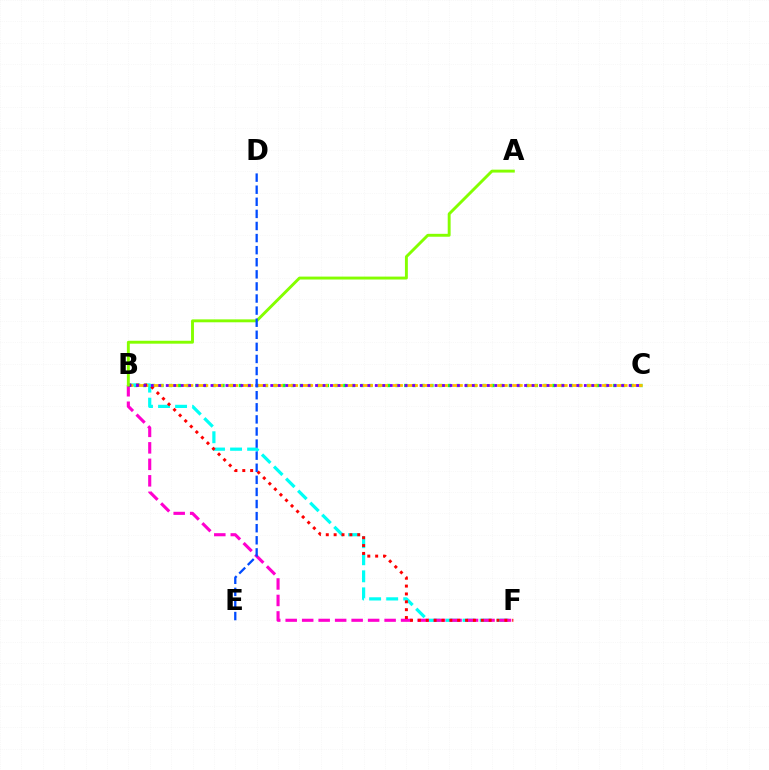{('B', 'C'): [{'color': '#00ff39', 'line_style': 'dotted', 'thickness': 2.37}, {'color': '#ffbd00', 'line_style': 'dashed', 'thickness': 2.03}, {'color': '#7200ff', 'line_style': 'dotted', 'thickness': 2.03}], ('B', 'F'): [{'color': '#00fff6', 'line_style': 'dashed', 'thickness': 2.32}, {'color': '#ff00cf', 'line_style': 'dashed', 'thickness': 2.24}, {'color': '#ff0000', 'line_style': 'dotted', 'thickness': 2.14}], ('A', 'B'): [{'color': '#84ff00', 'line_style': 'solid', 'thickness': 2.1}], ('D', 'E'): [{'color': '#004bff', 'line_style': 'dashed', 'thickness': 1.64}]}